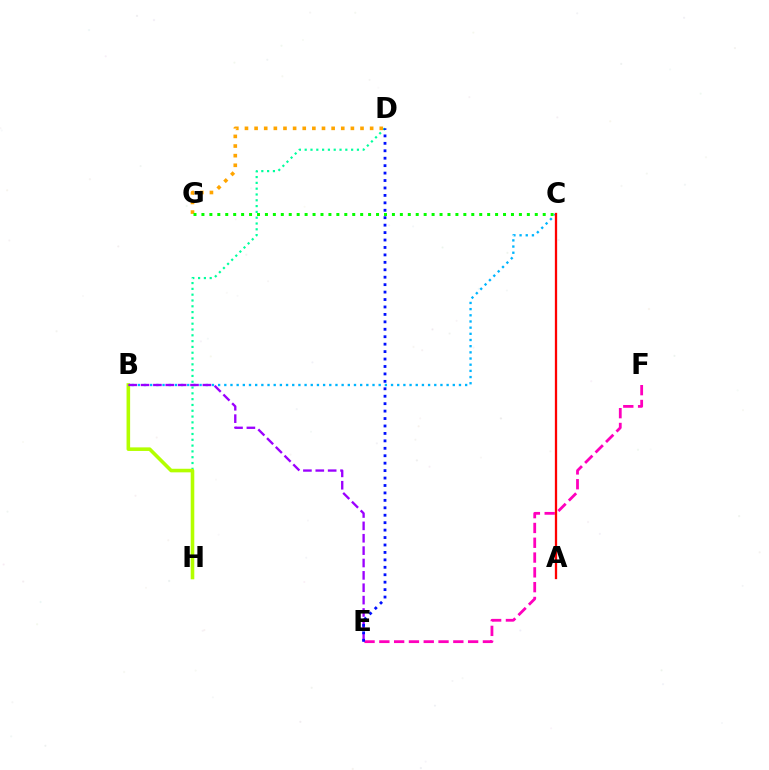{('D', 'H'): [{'color': '#00ff9d', 'line_style': 'dotted', 'thickness': 1.58}], ('B', 'H'): [{'color': '#b3ff00', 'line_style': 'solid', 'thickness': 2.58}], ('D', 'G'): [{'color': '#ffa500', 'line_style': 'dotted', 'thickness': 2.62}], ('B', 'C'): [{'color': '#00b5ff', 'line_style': 'dotted', 'thickness': 1.68}], ('C', 'G'): [{'color': '#08ff00', 'line_style': 'dotted', 'thickness': 2.16}], ('E', 'F'): [{'color': '#ff00bd', 'line_style': 'dashed', 'thickness': 2.01}], ('B', 'E'): [{'color': '#9b00ff', 'line_style': 'dashed', 'thickness': 1.68}], ('A', 'C'): [{'color': '#ff0000', 'line_style': 'solid', 'thickness': 1.65}], ('D', 'E'): [{'color': '#0010ff', 'line_style': 'dotted', 'thickness': 2.02}]}